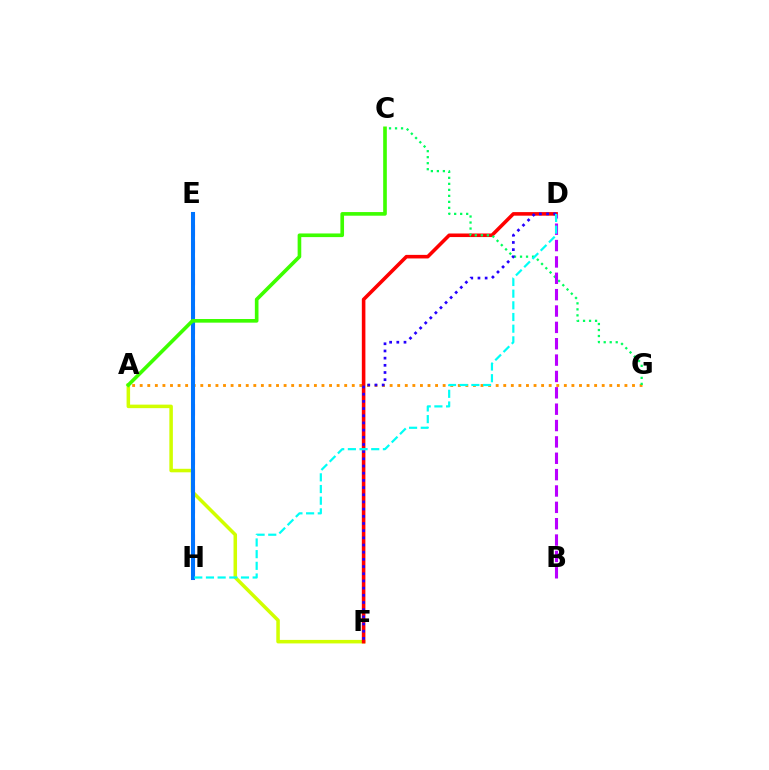{('A', 'F'): [{'color': '#d1ff00', 'line_style': 'solid', 'thickness': 2.53}], ('A', 'G'): [{'color': '#ff9400', 'line_style': 'dotted', 'thickness': 2.06}], ('E', 'H'): [{'color': '#ff00ac', 'line_style': 'dashed', 'thickness': 2.21}, {'color': '#0074ff', 'line_style': 'solid', 'thickness': 2.91}], ('D', 'F'): [{'color': '#ff0000', 'line_style': 'solid', 'thickness': 2.57}, {'color': '#2500ff', 'line_style': 'dotted', 'thickness': 1.95}], ('C', 'G'): [{'color': '#00ff5c', 'line_style': 'dotted', 'thickness': 1.63}], ('B', 'D'): [{'color': '#b900ff', 'line_style': 'dashed', 'thickness': 2.22}], ('D', 'H'): [{'color': '#00fff6', 'line_style': 'dashed', 'thickness': 1.59}], ('A', 'C'): [{'color': '#3dff00', 'line_style': 'solid', 'thickness': 2.62}]}